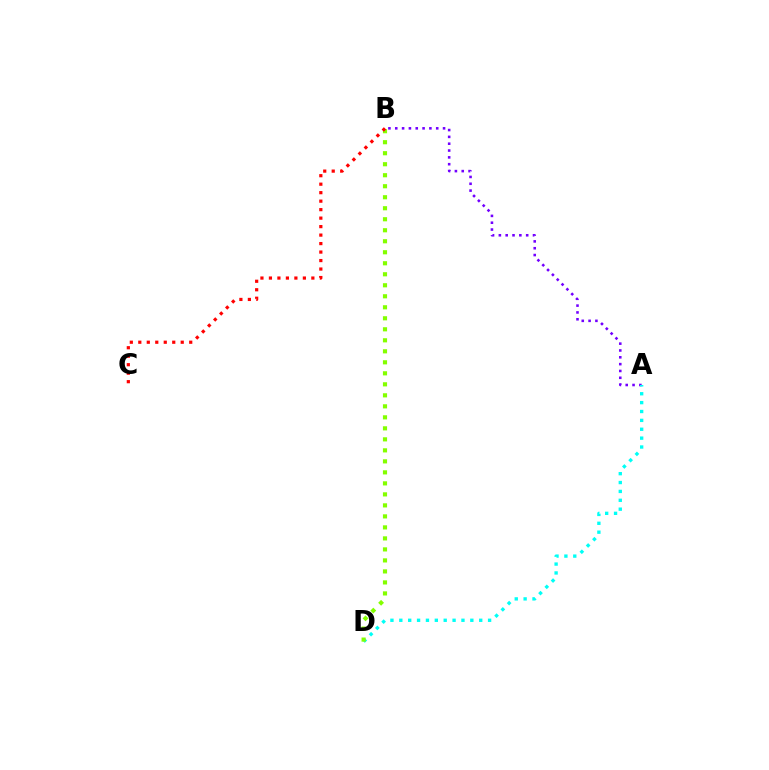{('A', 'B'): [{'color': '#7200ff', 'line_style': 'dotted', 'thickness': 1.86}], ('A', 'D'): [{'color': '#00fff6', 'line_style': 'dotted', 'thickness': 2.41}], ('B', 'D'): [{'color': '#84ff00', 'line_style': 'dotted', 'thickness': 2.99}], ('B', 'C'): [{'color': '#ff0000', 'line_style': 'dotted', 'thickness': 2.31}]}